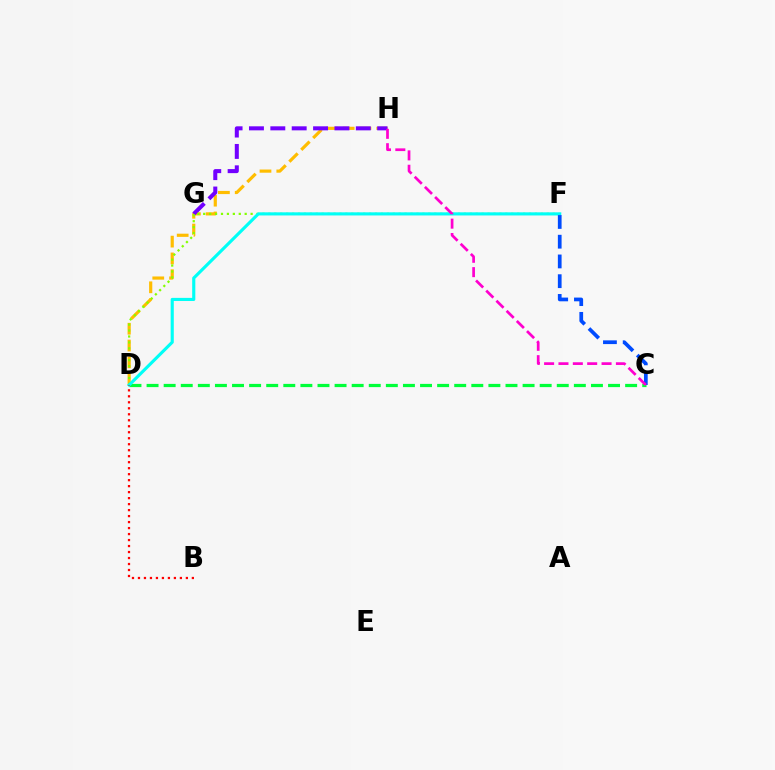{('D', 'H'): [{'color': '#ffbd00', 'line_style': 'dashed', 'thickness': 2.28}], ('G', 'H'): [{'color': '#7200ff', 'line_style': 'dashed', 'thickness': 2.9}], ('D', 'F'): [{'color': '#84ff00', 'line_style': 'dotted', 'thickness': 1.61}, {'color': '#00fff6', 'line_style': 'solid', 'thickness': 2.25}], ('C', 'D'): [{'color': '#00ff39', 'line_style': 'dashed', 'thickness': 2.32}], ('C', 'F'): [{'color': '#004bff', 'line_style': 'dashed', 'thickness': 2.68}], ('B', 'D'): [{'color': '#ff0000', 'line_style': 'dotted', 'thickness': 1.63}], ('C', 'H'): [{'color': '#ff00cf', 'line_style': 'dashed', 'thickness': 1.95}]}